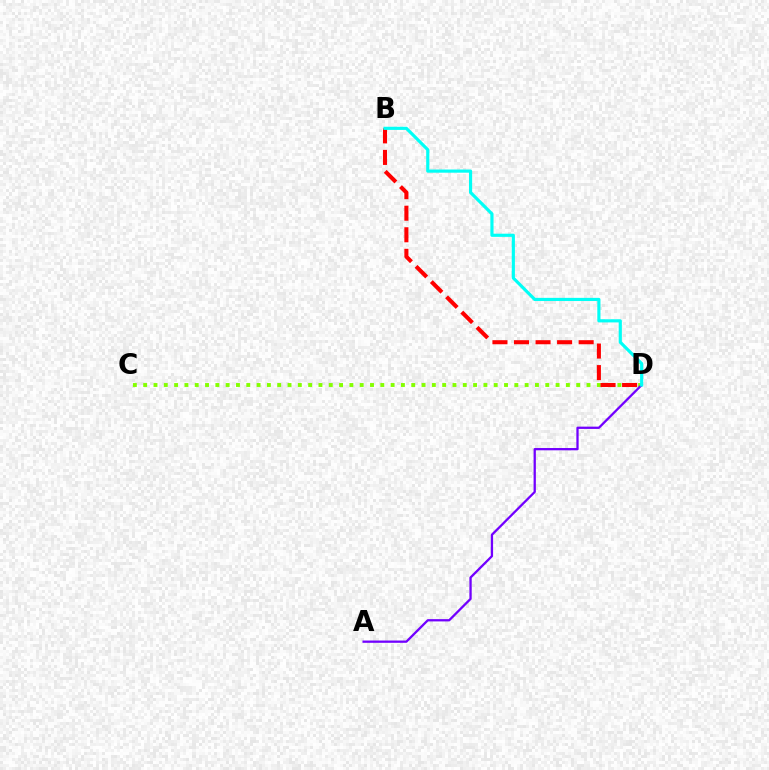{('C', 'D'): [{'color': '#84ff00', 'line_style': 'dotted', 'thickness': 2.8}], ('B', 'D'): [{'color': '#ff0000', 'line_style': 'dashed', 'thickness': 2.93}, {'color': '#00fff6', 'line_style': 'solid', 'thickness': 2.28}], ('A', 'D'): [{'color': '#7200ff', 'line_style': 'solid', 'thickness': 1.64}]}